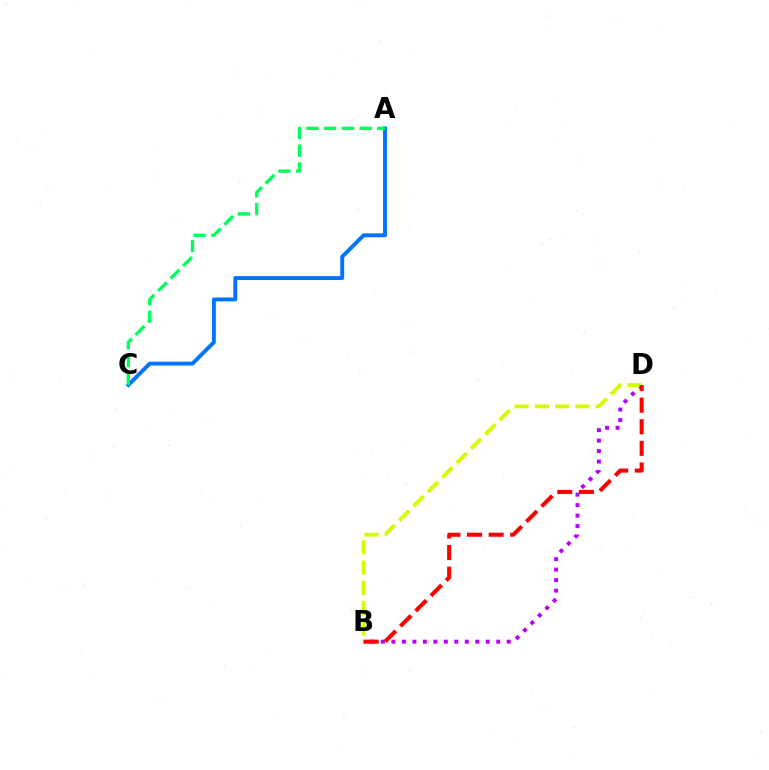{('A', 'C'): [{'color': '#0074ff', 'line_style': 'solid', 'thickness': 2.81}, {'color': '#00ff5c', 'line_style': 'dashed', 'thickness': 2.41}], ('B', 'D'): [{'color': '#b900ff', 'line_style': 'dotted', 'thickness': 2.85}, {'color': '#d1ff00', 'line_style': 'dashed', 'thickness': 2.76}, {'color': '#ff0000', 'line_style': 'dashed', 'thickness': 2.93}]}